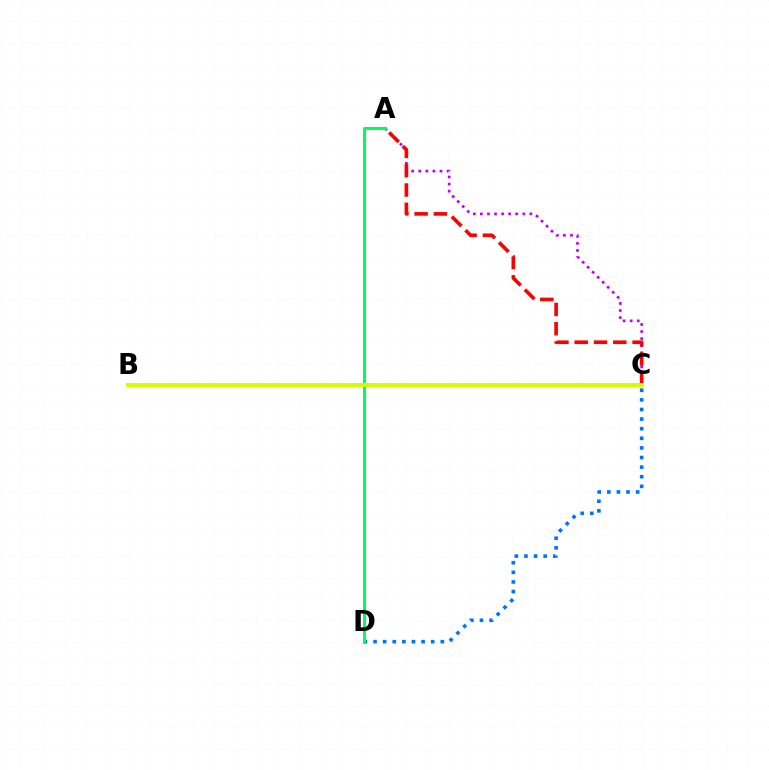{('A', 'C'): [{'color': '#b900ff', 'line_style': 'dotted', 'thickness': 1.92}, {'color': '#ff0000', 'line_style': 'dashed', 'thickness': 2.62}], ('C', 'D'): [{'color': '#0074ff', 'line_style': 'dotted', 'thickness': 2.61}], ('A', 'D'): [{'color': '#00ff5c', 'line_style': 'solid', 'thickness': 2.18}], ('B', 'C'): [{'color': '#d1ff00', 'line_style': 'solid', 'thickness': 2.9}]}